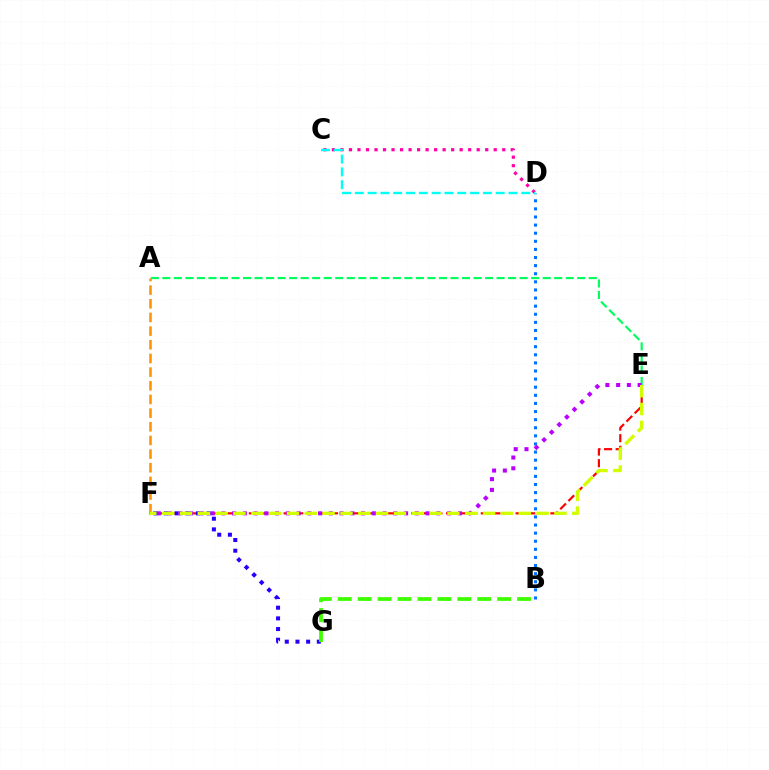{('B', 'D'): [{'color': '#0074ff', 'line_style': 'dotted', 'thickness': 2.2}], ('E', 'F'): [{'color': '#ff0000', 'line_style': 'dashed', 'thickness': 1.58}, {'color': '#b900ff', 'line_style': 'dotted', 'thickness': 2.92}, {'color': '#d1ff00', 'line_style': 'dashed', 'thickness': 2.42}], ('A', 'E'): [{'color': '#00ff5c', 'line_style': 'dashed', 'thickness': 1.57}], ('C', 'D'): [{'color': '#ff00ac', 'line_style': 'dotted', 'thickness': 2.31}, {'color': '#00fff6', 'line_style': 'dashed', 'thickness': 1.74}], ('F', 'G'): [{'color': '#2500ff', 'line_style': 'dotted', 'thickness': 2.9}], ('A', 'F'): [{'color': '#ff9400', 'line_style': 'dashed', 'thickness': 1.86}], ('B', 'G'): [{'color': '#3dff00', 'line_style': 'dashed', 'thickness': 2.71}]}